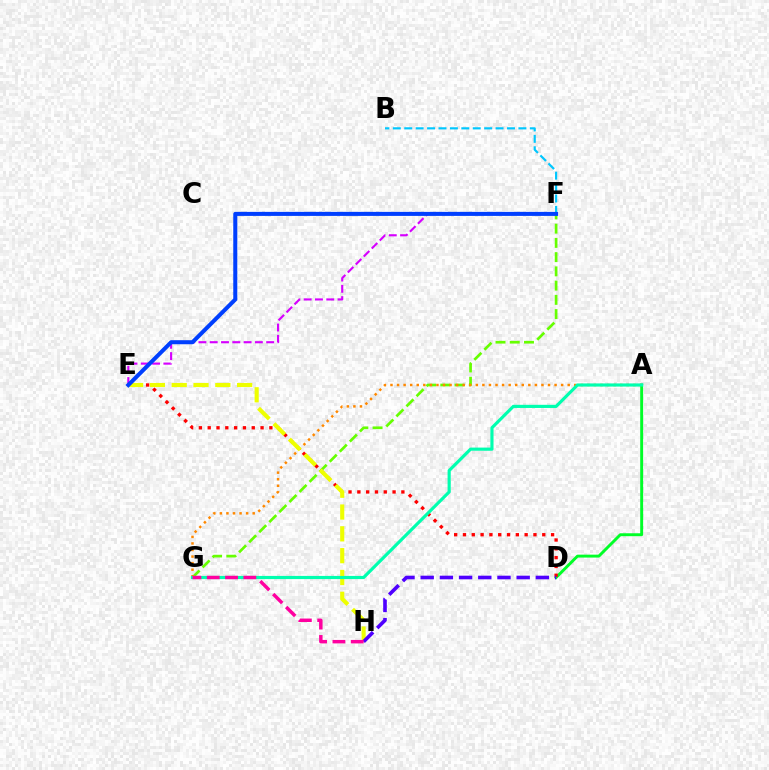{('A', 'D'): [{'color': '#00ff27', 'line_style': 'solid', 'thickness': 2.1}], ('D', 'E'): [{'color': '#ff0000', 'line_style': 'dotted', 'thickness': 2.39}], ('F', 'G'): [{'color': '#66ff00', 'line_style': 'dashed', 'thickness': 1.93}], ('A', 'G'): [{'color': '#ff8800', 'line_style': 'dotted', 'thickness': 1.78}, {'color': '#00ffaf', 'line_style': 'solid', 'thickness': 2.27}], ('E', 'H'): [{'color': '#eeff00', 'line_style': 'dashed', 'thickness': 2.96}], ('B', 'F'): [{'color': '#00c7ff', 'line_style': 'dashed', 'thickness': 1.55}], ('E', 'F'): [{'color': '#d600ff', 'line_style': 'dashed', 'thickness': 1.53}, {'color': '#003fff', 'line_style': 'solid', 'thickness': 2.91}], ('D', 'H'): [{'color': '#4f00ff', 'line_style': 'dashed', 'thickness': 2.61}], ('G', 'H'): [{'color': '#ff00a0', 'line_style': 'dashed', 'thickness': 2.49}]}